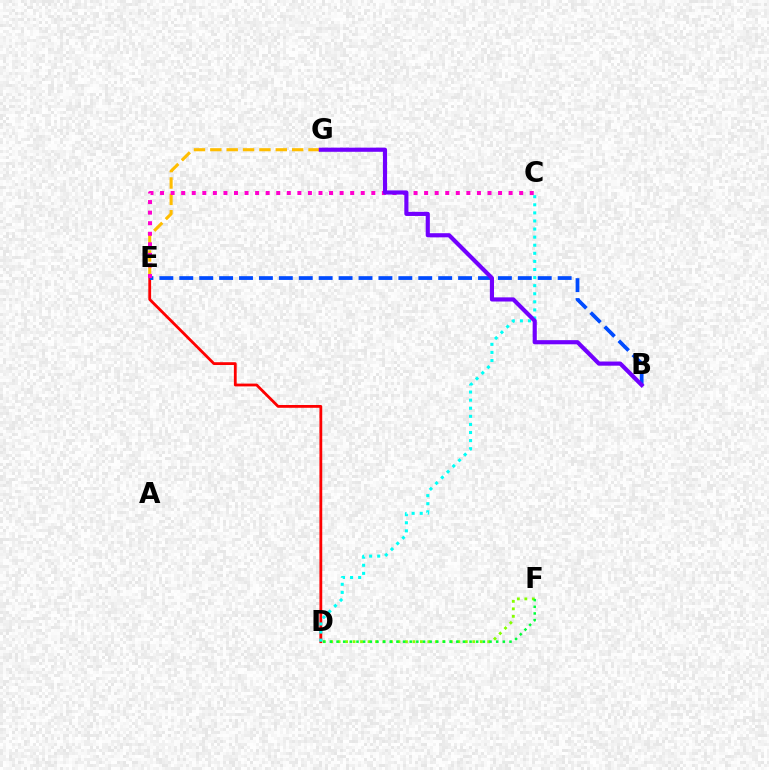{('D', 'E'): [{'color': '#ff0000', 'line_style': 'solid', 'thickness': 2.02}], ('B', 'E'): [{'color': '#004bff', 'line_style': 'dashed', 'thickness': 2.71}], ('E', 'G'): [{'color': '#ffbd00', 'line_style': 'dashed', 'thickness': 2.22}], ('C', 'E'): [{'color': '#ff00cf', 'line_style': 'dotted', 'thickness': 2.87}], ('D', 'F'): [{'color': '#84ff00', 'line_style': 'dotted', 'thickness': 2.03}, {'color': '#00ff39', 'line_style': 'dotted', 'thickness': 1.81}], ('C', 'D'): [{'color': '#00fff6', 'line_style': 'dotted', 'thickness': 2.2}], ('B', 'G'): [{'color': '#7200ff', 'line_style': 'solid', 'thickness': 2.98}]}